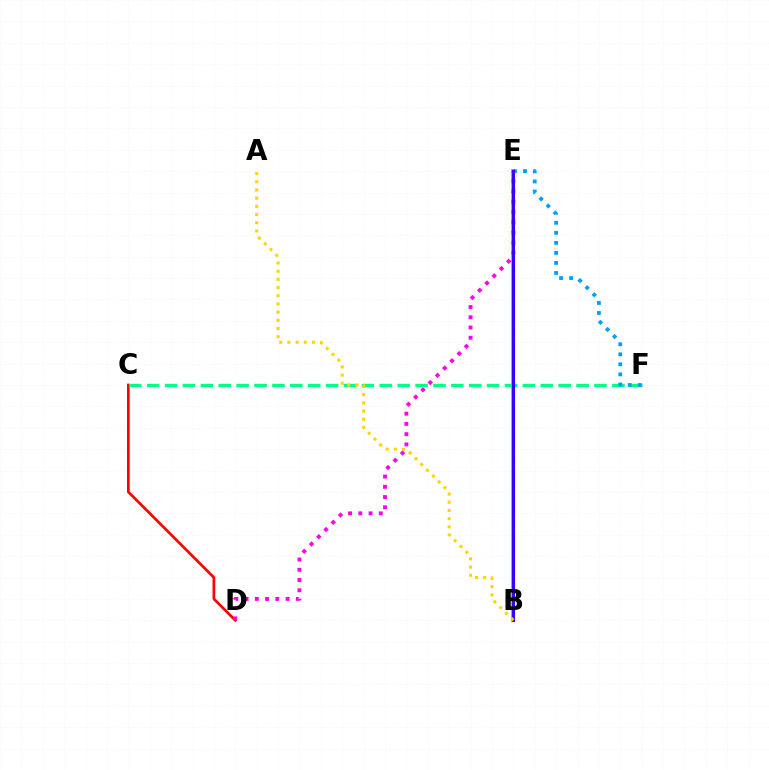{('C', 'D'): [{'color': '#ff0000', 'line_style': 'solid', 'thickness': 1.94}], ('B', 'E'): [{'color': '#4fff00', 'line_style': 'solid', 'thickness': 2.89}, {'color': '#3700ff', 'line_style': 'solid', 'thickness': 2.24}], ('C', 'F'): [{'color': '#00ff86', 'line_style': 'dashed', 'thickness': 2.43}], ('D', 'E'): [{'color': '#ff00ed', 'line_style': 'dotted', 'thickness': 2.78}], ('E', 'F'): [{'color': '#009eff', 'line_style': 'dotted', 'thickness': 2.73}], ('A', 'B'): [{'color': '#ffd500', 'line_style': 'dotted', 'thickness': 2.22}]}